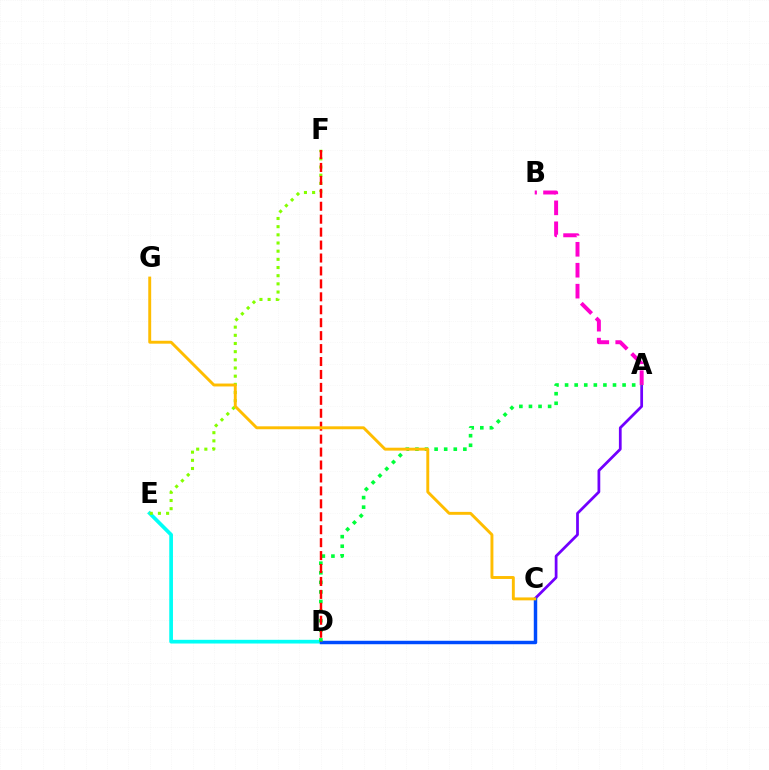{('D', 'E'): [{'color': '#00fff6', 'line_style': 'solid', 'thickness': 2.67}], ('A', 'C'): [{'color': '#7200ff', 'line_style': 'solid', 'thickness': 1.98}], ('E', 'F'): [{'color': '#84ff00', 'line_style': 'dotted', 'thickness': 2.22}], ('A', 'B'): [{'color': '#ff00cf', 'line_style': 'dashed', 'thickness': 2.84}], ('C', 'D'): [{'color': '#004bff', 'line_style': 'solid', 'thickness': 2.48}], ('A', 'D'): [{'color': '#00ff39', 'line_style': 'dotted', 'thickness': 2.6}], ('D', 'F'): [{'color': '#ff0000', 'line_style': 'dashed', 'thickness': 1.76}], ('C', 'G'): [{'color': '#ffbd00', 'line_style': 'solid', 'thickness': 2.1}]}